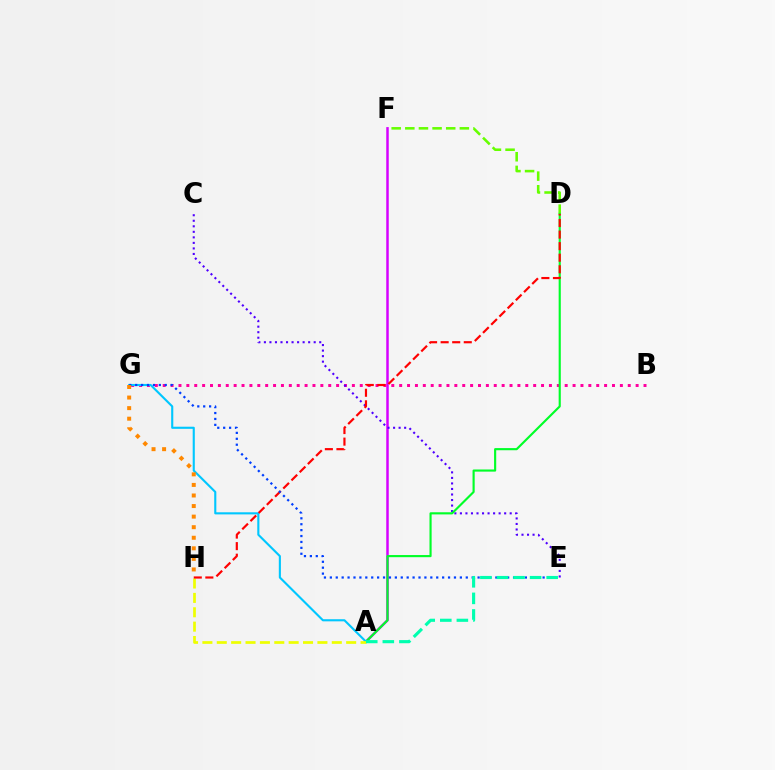{('D', 'F'): [{'color': '#66ff00', 'line_style': 'dashed', 'thickness': 1.85}], ('A', 'F'): [{'color': '#d600ff', 'line_style': 'solid', 'thickness': 1.79}], ('B', 'G'): [{'color': '#ff00a0', 'line_style': 'dotted', 'thickness': 2.14}], ('C', 'E'): [{'color': '#4f00ff', 'line_style': 'dotted', 'thickness': 1.5}], ('A', 'D'): [{'color': '#00ff27', 'line_style': 'solid', 'thickness': 1.54}], ('A', 'G'): [{'color': '#00c7ff', 'line_style': 'solid', 'thickness': 1.52}], ('A', 'H'): [{'color': '#eeff00', 'line_style': 'dashed', 'thickness': 1.95}], ('D', 'H'): [{'color': '#ff0000', 'line_style': 'dashed', 'thickness': 1.57}], ('E', 'G'): [{'color': '#003fff', 'line_style': 'dotted', 'thickness': 1.61}], ('A', 'E'): [{'color': '#00ffaf', 'line_style': 'dashed', 'thickness': 2.25}], ('G', 'H'): [{'color': '#ff8800', 'line_style': 'dotted', 'thickness': 2.87}]}